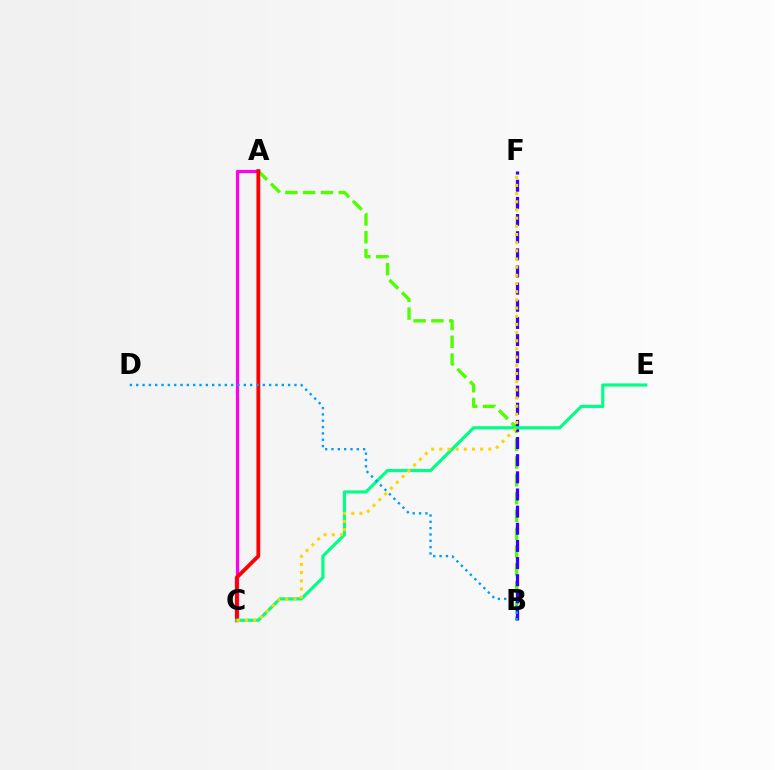{('A', 'B'): [{'color': '#4fff00', 'line_style': 'dashed', 'thickness': 2.42}], ('A', 'C'): [{'color': '#ff00ed', 'line_style': 'solid', 'thickness': 2.31}, {'color': '#ff0000', 'line_style': 'solid', 'thickness': 2.74}], ('B', 'F'): [{'color': '#3700ff', 'line_style': 'dashed', 'thickness': 2.33}], ('C', 'E'): [{'color': '#00ff86', 'line_style': 'solid', 'thickness': 2.27}], ('B', 'D'): [{'color': '#009eff', 'line_style': 'dotted', 'thickness': 1.72}], ('C', 'F'): [{'color': '#ffd500', 'line_style': 'dotted', 'thickness': 2.22}]}